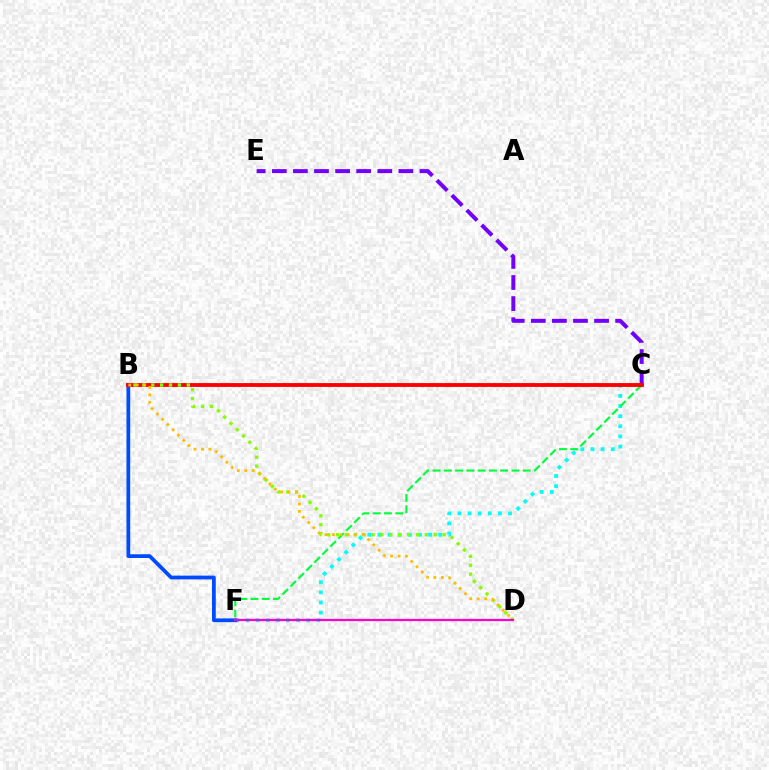{('C', 'F'): [{'color': '#00fff6', 'line_style': 'dotted', 'thickness': 2.75}, {'color': '#00ff39', 'line_style': 'dashed', 'thickness': 1.53}], ('C', 'E'): [{'color': '#7200ff', 'line_style': 'dashed', 'thickness': 2.87}], ('B', 'F'): [{'color': '#004bff', 'line_style': 'solid', 'thickness': 2.7}], ('B', 'C'): [{'color': '#ff0000', 'line_style': 'solid', 'thickness': 2.78}], ('B', 'D'): [{'color': '#84ff00', 'line_style': 'dotted', 'thickness': 2.41}, {'color': '#ffbd00', 'line_style': 'dotted', 'thickness': 2.03}], ('D', 'F'): [{'color': '#ff00cf', 'line_style': 'solid', 'thickness': 1.62}]}